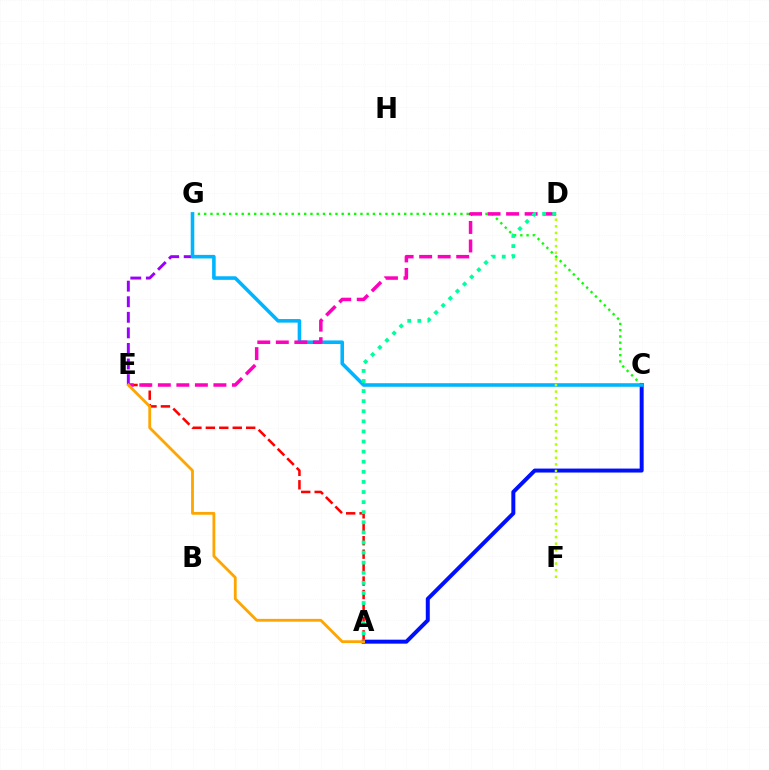{('C', 'G'): [{'color': '#08ff00', 'line_style': 'dotted', 'thickness': 1.7}, {'color': '#00b5ff', 'line_style': 'solid', 'thickness': 2.58}], ('E', 'G'): [{'color': '#9b00ff', 'line_style': 'dashed', 'thickness': 2.11}], ('A', 'E'): [{'color': '#ff0000', 'line_style': 'dashed', 'thickness': 1.83}, {'color': '#ffa500', 'line_style': 'solid', 'thickness': 2.02}], ('A', 'C'): [{'color': '#0010ff', 'line_style': 'solid', 'thickness': 2.86}], ('D', 'E'): [{'color': '#ff00bd', 'line_style': 'dashed', 'thickness': 2.52}], ('D', 'F'): [{'color': '#b3ff00', 'line_style': 'dotted', 'thickness': 1.8}], ('A', 'D'): [{'color': '#00ff9d', 'line_style': 'dotted', 'thickness': 2.74}]}